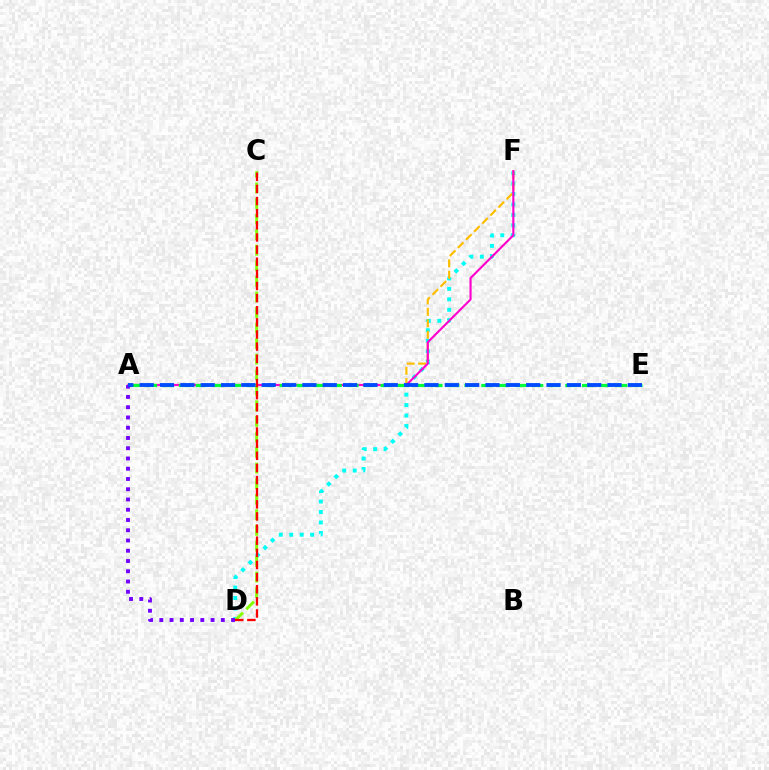{('D', 'F'): [{'color': '#00fff6', 'line_style': 'dotted', 'thickness': 2.84}], ('A', 'F'): [{'color': '#ffbd00', 'line_style': 'dashed', 'thickness': 1.56}, {'color': '#ff00cf', 'line_style': 'solid', 'thickness': 1.53}], ('A', 'E'): [{'color': '#00ff39', 'line_style': 'dashed', 'thickness': 2.28}, {'color': '#004bff', 'line_style': 'dashed', 'thickness': 2.76}], ('C', 'D'): [{'color': '#84ff00', 'line_style': 'dashed', 'thickness': 2.11}, {'color': '#ff0000', 'line_style': 'dashed', 'thickness': 1.65}], ('A', 'D'): [{'color': '#7200ff', 'line_style': 'dotted', 'thickness': 2.79}]}